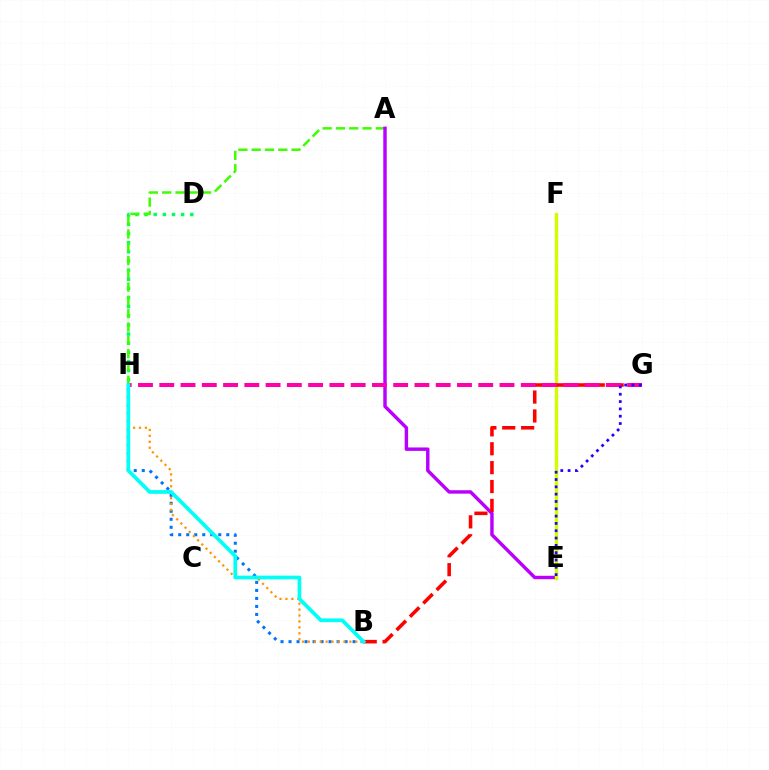{('B', 'H'): [{'color': '#0074ff', 'line_style': 'dotted', 'thickness': 2.18}, {'color': '#ff9400', 'line_style': 'dotted', 'thickness': 1.61}, {'color': '#00fff6', 'line_style': 'solid', 'thickness': 2.68}], ('D', 'H'): [{'color': '#00ff5c', 'line_style': 'dotted', 'thickness': 2.48}], ('A', 'H'): [{'color': '#3dff00', 'line_style': 'dashed', 'thickness': 1.81}], ('A', 'E'): [{'color': '#b900ff', 'line_style': 'solid', 'thickness': 2.47}], ('E', 'F'): [{'color': '#d1ff00', 'line_style': 'solid', 'thickness': 2.44}], ('B', 'G'): [{'color': '#ff0000', 'line_style': 'dashed', 'thickness': 2.57}], ('G', 'H'): [{'color': '#ff00ac', 'line_style': 'dashed', 'thickness': 2.89}], ('E', 'G'): [{'color': '#2500ff', 'line_style': 'dotted', 'thickness': 1.99}]}